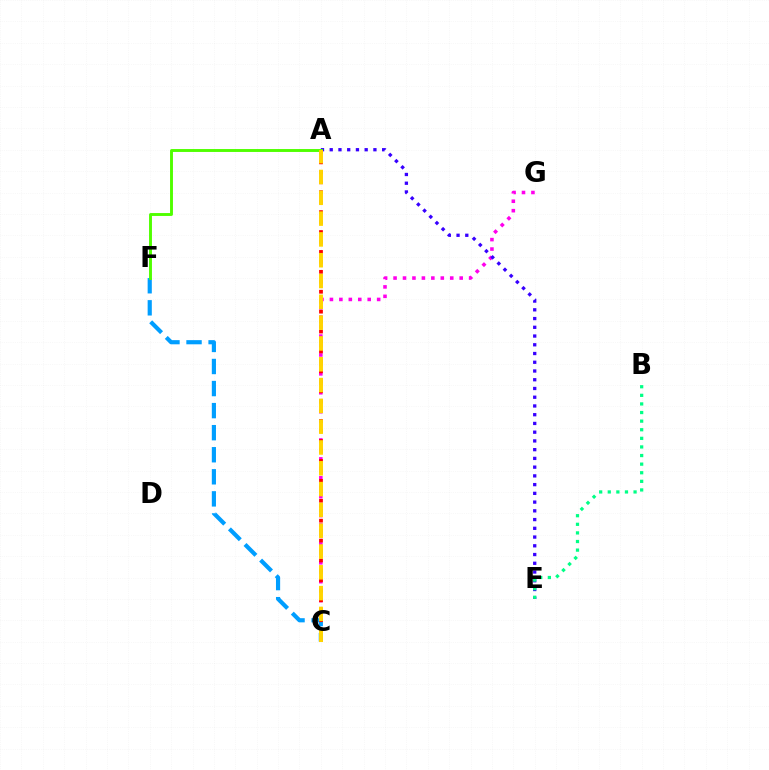{('C', 'G'): [{'color': '#ff00ed', 'line_style': 'dotted', 'thickness': 2.57}], ('C', 'F'): [{'color': '#009eff', 'line_style': 'dashed', 'thickness': 3.0}], ('A', 'E'): [{'color': '#3700ff', 'line_style': 'dotted', 'thickness': 2.37}], ('A', 'F'): [{'color': '#4fff00', 'line_style': 'solid', 'thickness': 2.09}], ('B', 'E'): [{'color': '#00ff86', 'line_style': 'dotted', 'thickness': 2.34}], ('A', 'C'): [{'color': '#ff0000', 'line_style': 'dotted', 'thickness': 2.7}, {'color': '#ffd500', 'line_style': 'dashed', 'thickness': 2.83}]}